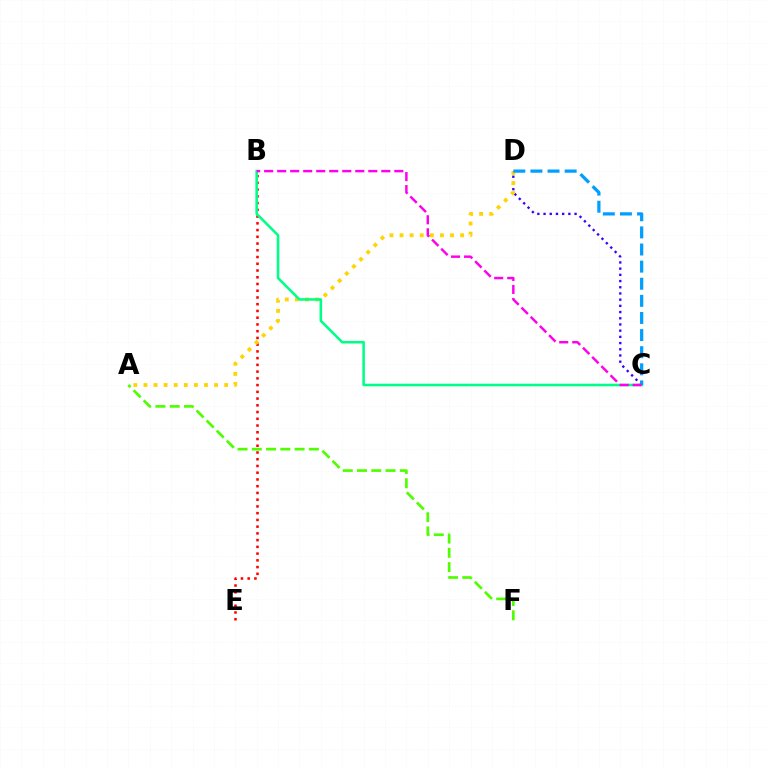{('B', 'E'): [{'color': '#ff0000', 'line_style': 'dotted', 'thickness': 1.83}], ('C', 'D'): [{'color': '#3700ff', 'line_style': 'dotted', 'thickness': 1.69}, {'color': '#009eff', 'line_style': 'dashed', 'thickness': 2.32}], ('A', 'D'): [{'color': '#ffd500', 'line_style': 'dotted', 'thickness': 2.74}], ('B', 'C'): [{'color': '#00ff86', 'line_style': 'solid', 'thickness': 1.85}, {'color': '#ff00ed', 'line_style': 'dashed', 'thickness': 1.77}], ('A', 'F'): [{'color': '#4fff00', 'line_style': 'dashed', 'thickness': 1.94}]}